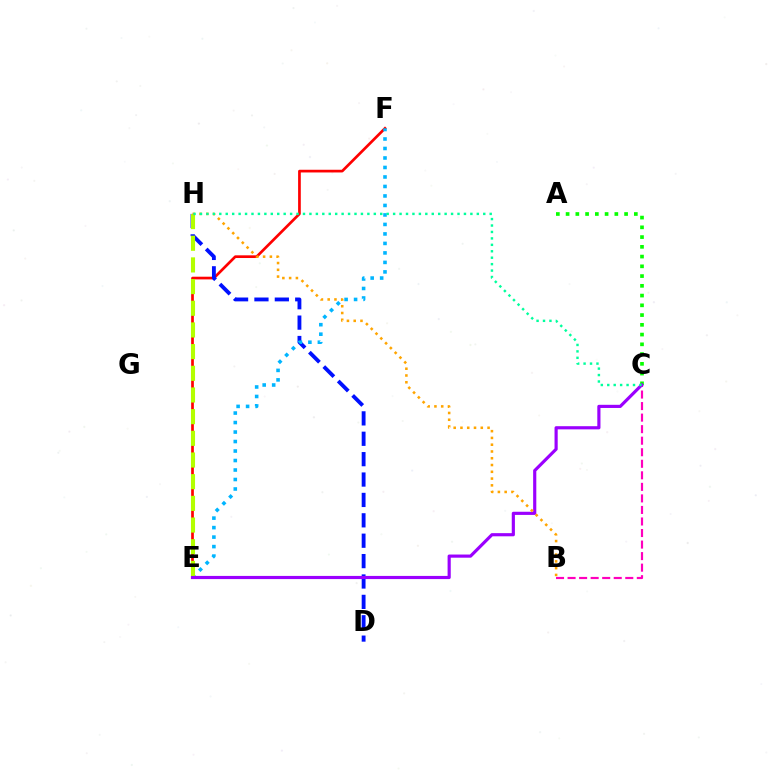{('A', 'C'): [{'color': '#08ff00', 'line_style': 'dotted', 'thickness': 2.65}], ('E', 'F'): [{'color': '#ff0000', 'line_style': 'solid', 'thickness': 1.94}, {'color': '#00b5ff', 'line_style': 'dotted', 'thickness': 2.58}], ('D', 'H'): [{'color': '#0010ff', 'line_style': 'dashed', 'thickness': 2.77}], ('B', 'C'): [{'color': '#ff00bd', 'line_style': 'dashed', 'thickness': 1.57}], ('C', 'E'): [{'color': '#9b00ff', 'line_style': 'solid', 'thickness': 2.28}], ('E', 'H'): [{'color': '#b3ff00', 'line_style': 'dashed', 'thickness': 2.94}], ('B', 'H'): [{'color': '#ffa500', 'line_style': 'dotted', 'thickness': 1.84}], ('C', 'H'): [{'color': '#00ff9d', 'line_style': 'dotted', 'thickness': 1.75}]}